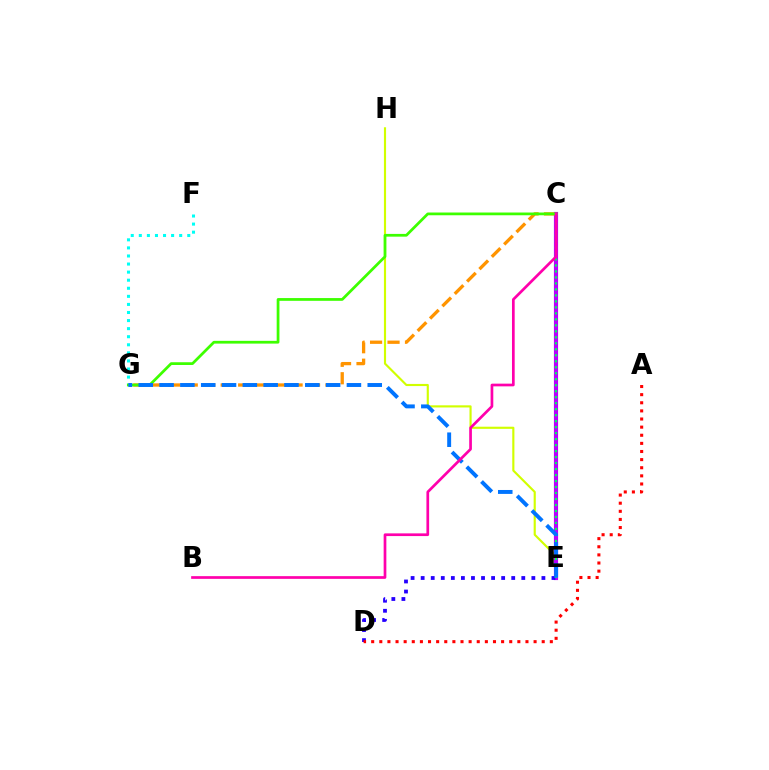{('E', 'H'): [{'color': '#d1ff00', 'line_style': 'solid', 'thickness': 1.54}], ('C', 'G'): [{'color': '#ff9400', 'line_style': 'dashed', 'thickness': 2.37}, {'color': '#3dff00', 'line_style': 'solid', 'thickness': 1.98}], ('C', 'E'): [{'color': '#b900ff', 'line_style': 'solid', 'thickness': 3.0}, {'color': '#00ff5c', 'line_style': 'dotted', 'thickness': 1.63}], ('F', 'G'): [{'color': '#00fff6', 'line_style': 'dotted', 'thickness': 2.19}], ('D', 'E'): [{'color': '#2500ff', 'line_style': 'dotted', 'thickness': 2.73}], ('A', 'D'): [{'color': '#ff0000', 'line_style': 'dotted', 'thickness': 2.21}], ('E', 'G'): [{'color': '#0074ff', 'line_style': 'dashed', 'thickness': 2.83}], ('B', 'C'): [{'color': '#ff00ac', 'line_style': 'solid', 'thickness': 1.94}]}